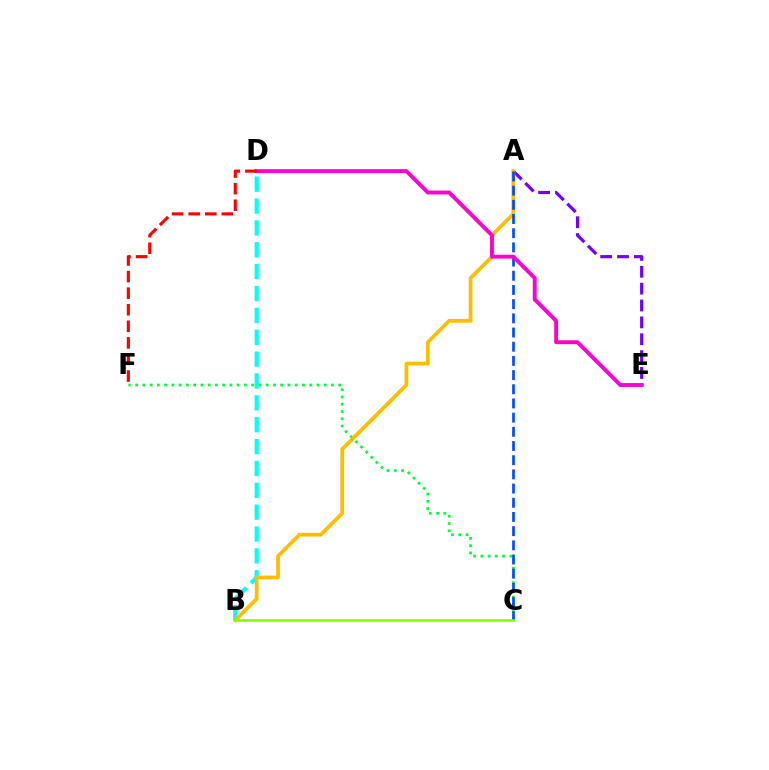{('B', 'D'): [{'color': '#00fff6', 'line_style': 'dashed', 'thickness': 2.97}], ('C', 'F'): [{'color': '#00ff39', 'line_style': 'dotted', 'thickness': 1.97}], ('A', 'E'): [{'color': '#7200ff', 'line_style': 'dashed', 'thickness': 2.29}], ('A', 'B'): [{'color': '#ffbd00', 'line_style': 'solid', 'thickness': 2.69}], ('A', 'C'): [{'color': '#004bff', 'line_style': 'dashed', 'thickness': 1.93}], ('B', 'C'): [{'color': '#84ff00', 'line_style': 'solid', 'thickness': 1.87}], ('D', 'E'): [{'color': '#ff00cf', 'line_style': 'solid', 'thickness': 2.8}], ('D', 'F'): [{'color': '#ff0000', 'line_style': 'dashed', 'thickness': 2.25}]}